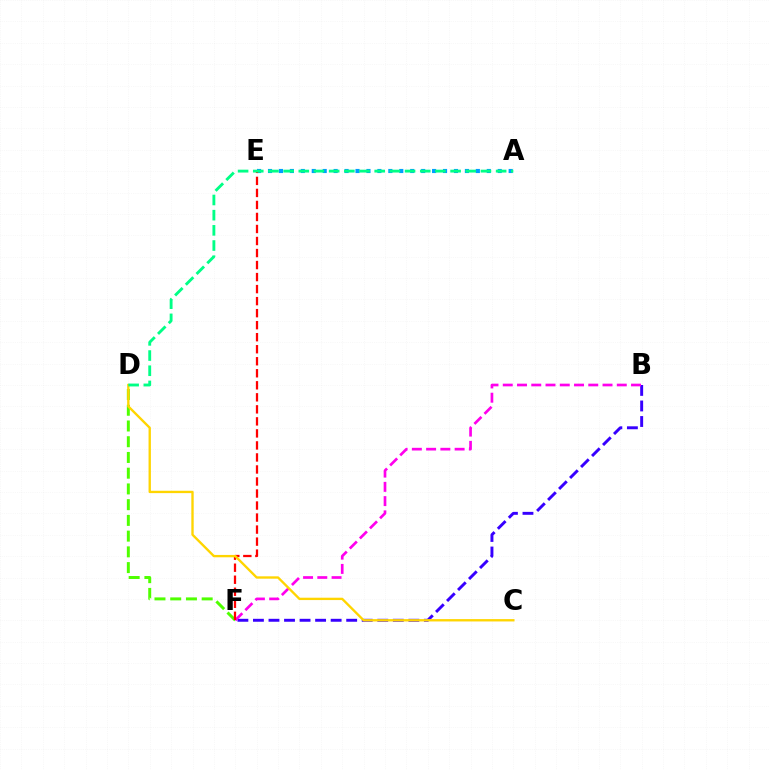{('B', 'F'): [{'color': '#3700ff', 'line_style': 'dashed', 'thickness': 2.11}, {'color': '#ff00ed', 'line_style': 'dashed', 'thickness': 1.94}], ('D', 'F'): [{'color': '#4fff00', 'line_style': 'dashed', 'thickness': 2.14}], ('A', 'E'): [{'color': '#009eff', 'line_style': 'dotted', 'thickness': 2.97}], ('E', 'F'): [{'color': '#ff0000', 'line_style': 'dashed', 'thickness': 1.63}], ('C', 'D'): [{'color': '#ffd500', 'line_style': 'solid', 'thickness': 1.7}], ('A', 'D'): [{'color': '#00ff86', 'line_style': 'dashed', 'thickness': 2.06}]}